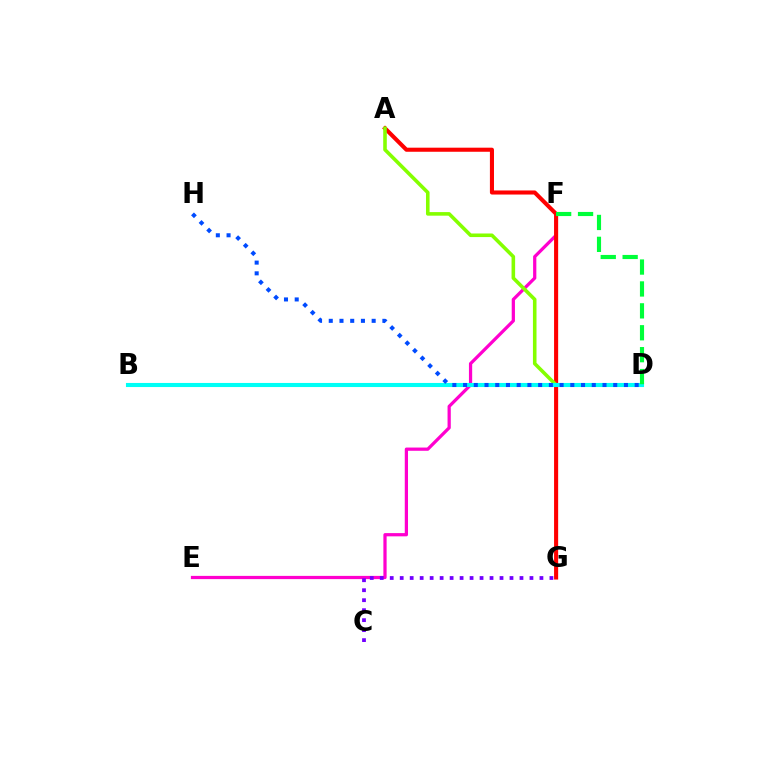{('F', 'G'): [{'color': '#ffbd00', 'line_style': 'dashed', 'thickness': 1.62}], ('E', 'F'): [{'color': '#ff00cf', 'line_style': 'solid', 'thickness': 2.33}], ('A', 'G'): [{'color': '#ff0000', 'line_style': 'solid', 'thickness': 2.94}], ('A', 'D'): [{'color': '#84ff00', 'line_style': 'solid', 'thickness': 2.58}], ('B', 'D'): [{'color': '#00fff6', 'line_style': 'solid', 'thickness': 2.94}], ('D', 'H'): [{'color': '#004bff', 'line_style': 'dotted', 'thickness': 2.91}], ('D', 'F'): [{'color': '#00ff39', 'line_style': 'dashed', 'thickness': 2.98}], ('C', 'G'): [{'color': '#7200ff', 'line_style': 'dotted', 'thickness': 2.71}]}